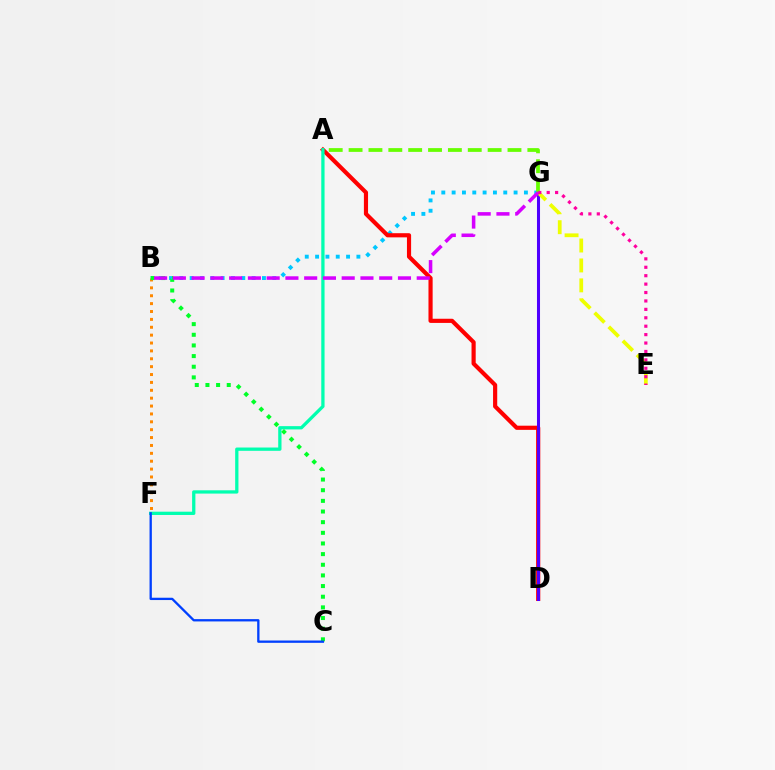{('B', 'G'): [{'color': '#00c7ff', 'line_style': 'dotted', 'thickness': 2.81}, {'color': '#d600ff', 'line_style': 'dashed', 'thickness': 2.55}], ('A', 'G'): [{'color': '#66ff00', 'line_style': 'dashed', 'thickness': 2.7}], ('B', 'F'): [{'color': '#ff8800', 'line_style': 'dotted', 'thickness': 2.14}], ('A', 'D'): [{'color': '#ff0000', 'line_style': 'solid', 'thickness': 2.99}], ('D', 'G'): [{'color': '#4f00ff', 'line_style': 'solid', 'thickness': 2.19}], ('E', 'G'): [{'color': '#eeff00', 'line_style': 'dashed', 'thickness': 2.71}, {'color': '#ff00a0', 'line_style': 'dotted', 'thickness': 2.29}], ('A', 'F'): [{'color': '#00ffaf', 'line_style': 'solid', 'thickness': 2.36}], ('B', 'C'): [{'color': '#00ff27', 'line_style': 'dotted', 'thickness': 2.89}], ('C', 'F'): [{'color': '#003fff', 'line_style': 'solid', 'thickness': 1.67}]}